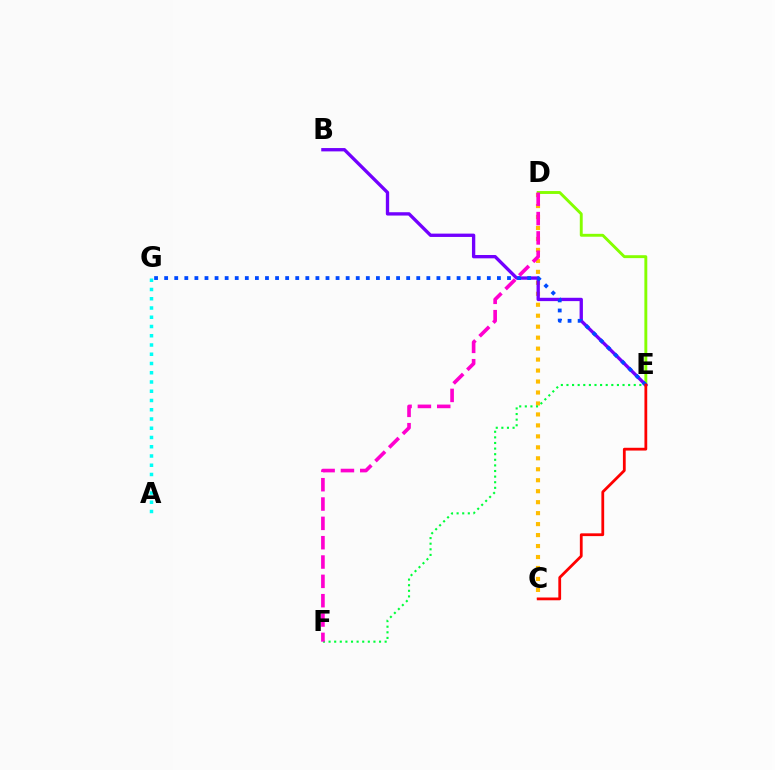{('C', 'D'): [{'color': '#ffbd00', 'line_style': 'dotted', 'thickness': 2.98}], ('D', 'E'): [{'color': '#84ff00', 'line_style': 'solid', 'thickness': 2.09}], ('B', 'E'): [{'color': '#7200ff', 'line_style': 'solid', 'thickness': 2.4}], ('E', 'F'): [{'color': '#00ff39', 'line_style': 'dotted', 'thickness': 1.52}], ('E', 'G'): [{'color': '#004bff', 'line_style': 'dotted', 'thickness': 2.74}], ('C', 'E'): [{'color': '#ff0000', 'line_style': 'solid', 'thickness': 2.0}], ('A', 'G'): [{'color': '#00fff6', 'line_style': 'dotted', 'thickness': 2.51}], ('D', 'F'): [{'color': '#ff00cf', 'line_style': 'dashed', 'thickness': 2.63}]}